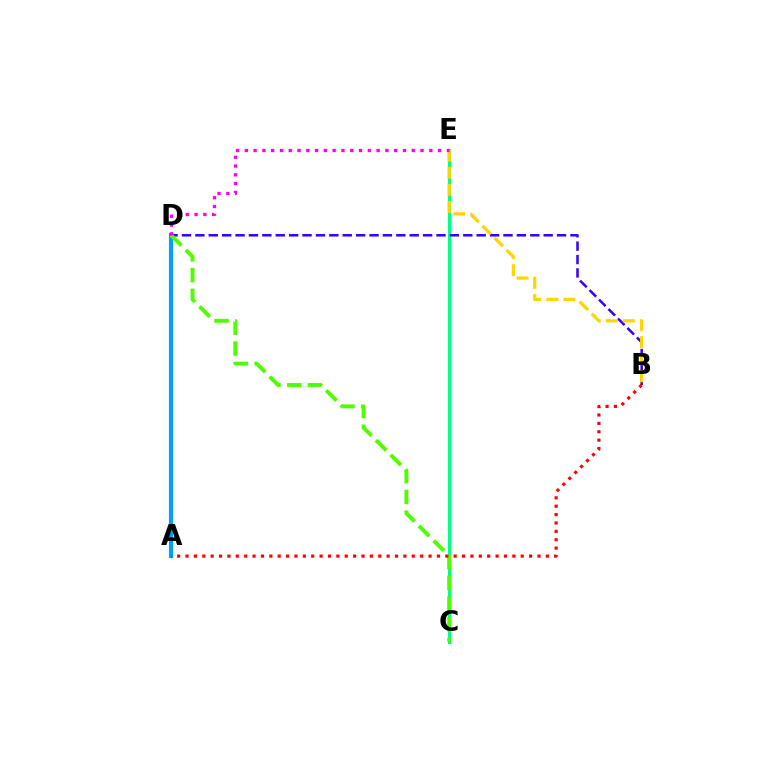{('A', 'D'): [{'color': '#009eff', 'line_style': 'solid', 'thickness': 2.99}], ('C', 'E'): [{'color': '#00ff86', 'line_style': 'solid', 'thickness': 2.25}], ('B', 'D'): [{'color': '#3700ff', 'line_style': 'dashed', 'thickness': 1.82}], ('C', 'D'): [{'color': '#4fff00', 'line_style': 'dashed', 'thickness': 2.82}], ('B', 'E'): [{'color': '#ffd500', 'line_style': 'dashed', 'thickness': 2.32}], ('A', 'B'): [{'color': '#ff0000', 'line_style': 'dotted', 'thickness': 2.28}], ('D', 'E'): [{'color': '#ff00ed', 'line_style': 'dotted', 'thickness': 2.39}]}